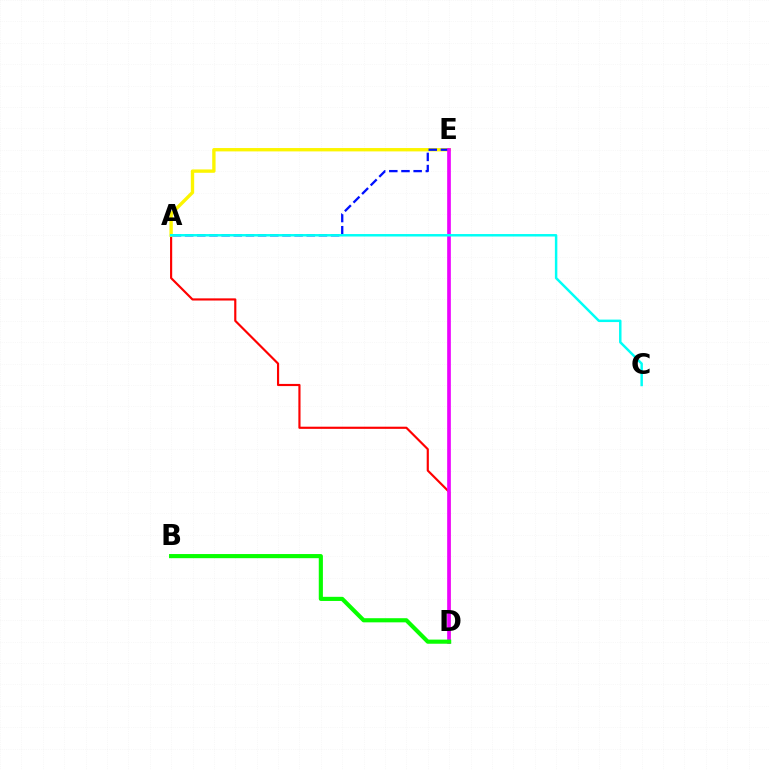{('A', 'D'): [{'color': '#ff0000', 'line_style': 'solid', 'thickness': 1.55}], ('A', 'E'): [{'color': '#fcf500', 'line_style': 'solid', 'thickness': 2.42}, {'color': '#0010ff', 'line_style': 'dashed', 'thickness': 1.65}], ('D', 'E'): [{'color': '#ee00ff', 'line_style': 'solid', 'thickness': 2.64}], ('A', 'C'): [{'color': '#00fff6', 'line_style': 'solid', 'thickness': 1.78}], ('B', 'D'): [{'color': '#08ff00', 'line_style': 'solid', 'thickness': 2.98}]}